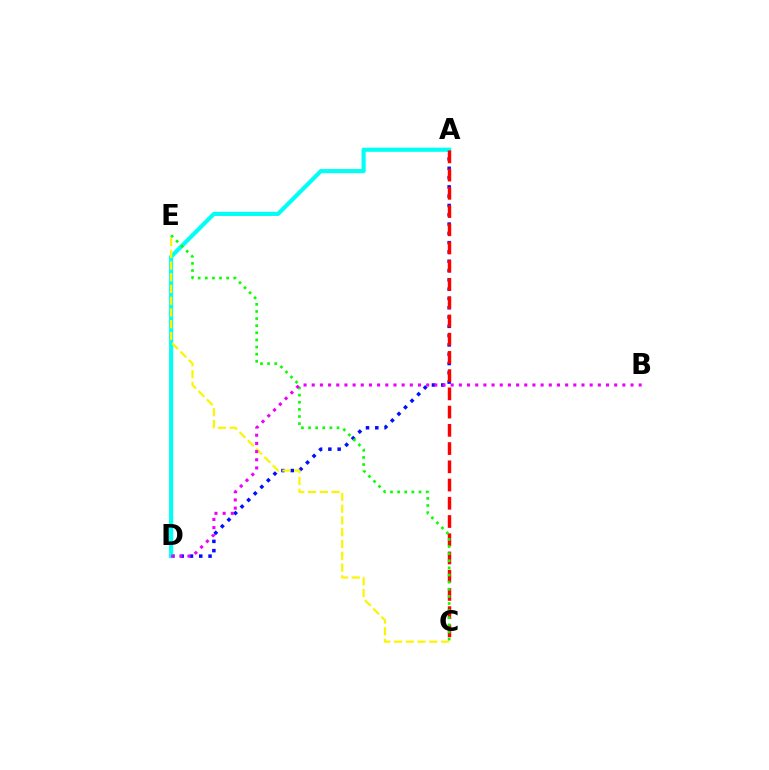{('A', 'D'): [{'color': '#0010ff', 'line_style': 'dotted', 'thickness': 2.53}, {'color': '#00fff6', 'line_style': 'solid', 'thickness': 2.98}], ('C', 'E'): [{'color': '#fcf500', 'line_style': 'dashed', 'thickness': 1.6}, {'color': '#08ff00', 'line_style': 'dotted', 'thickness': 1.94}], ('A', 'C'): [{'color': '#ff0000', 'line_style': 'dashed', 'thickness': 2.48}], ('B', 'D'): [{'color': '#ee00ff', 'line_style': 'dotted', 'thickness': 2.22}]}